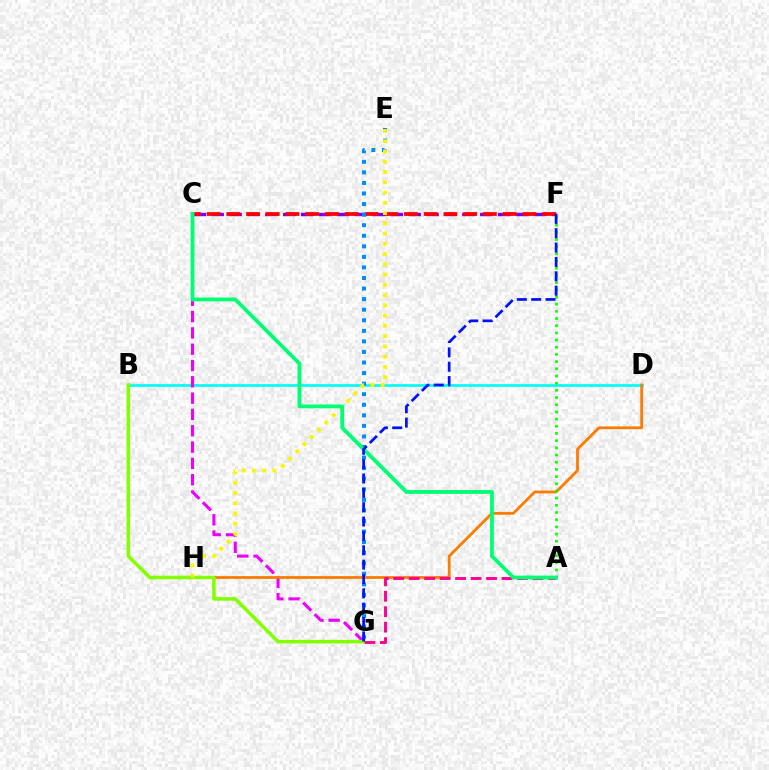{('C', 'F'): [{'color': '#7200ff', 'line_style': 'dashed', 'thickness': 2.43}, {'color': '#ff0000', 'line_style': 'dashed', 'thickness': 2.68}], ('B', 'D'): [{'color': '#00fff6', 'line_style': 'solid', 'thickness': 1.95}], ('C', 'G'): [{'color': '#ee00ff', 'line_style': 'dashed', 'thickness': 2.22}], ('E', 'G'): [{'color': '#008cff', 'line_style': 'dotted', 'thickness': 2.87}], ('D', 'H'): [{'color': '#ff7c00', 'line_style': 'solid', 'thickness': 2.02}], ('B', 'G'): [{'color': '#84ff00', 'line_style': 'solid', 'thickness': 2.54}], ('A', 'F'): [{'color': '#08ff00', 'line_style': 'dotted', 'thickness': 1.95}], ('E', 'H'): [{'color': '#fcf500', 'line_style': 'dotted', 'thickness': 2.79}], ('A', 'G'): [{'color': '#ff0094', 'line_style': 'dashed', 'thickness': 2.1}], ('A', 'C'): [{'color': '#00ff74', 'line_style': 'solid', 'thickness': 2.73}], ('F', 'G'): [{'color': '#0010ff', 'line_style': 'dashed', 'thickness': 1.95}]}